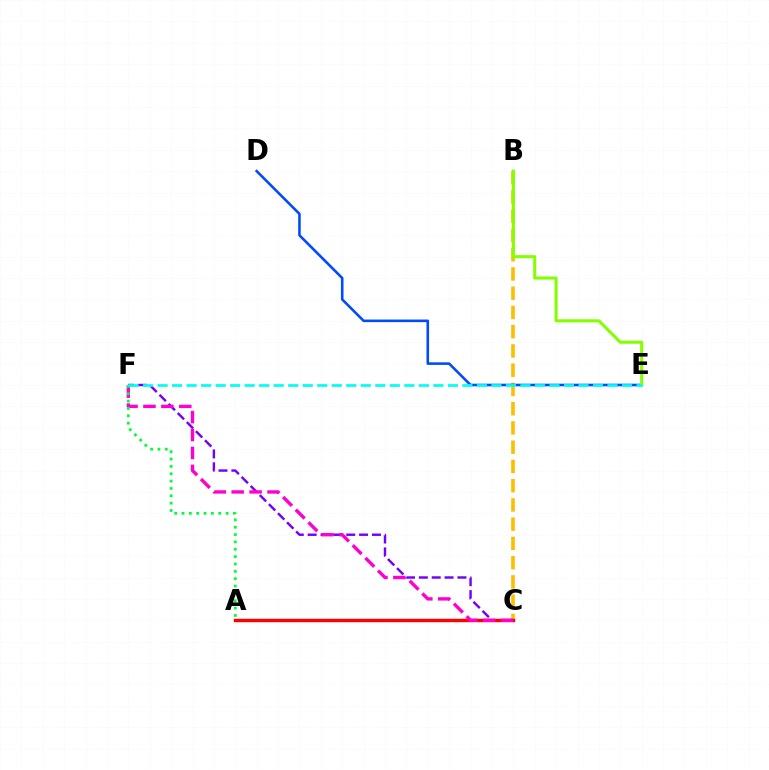{('C', 'F'): [{'color': '#7200ff', 'line_style': 'dashed', 'thickness': 1.75}, {'color': '#ff00cf', 'line_style': 'dashed', 'thickness': 2.43}], ('B', 'C'): [{'color': '#ffbd00', 'line_style': 'dashed', 'thickness': 2.61}], ('A', 'C'): [{'color': '#ff0000', 'line_style': 'solid', 'thickness': 2.45}], ('D', 'E'): [{'color': '#004bff', 'line_style': 'solid', 'thickness': 1.86}], ('B', 'E'): [{'color': '#84ff00', 'line_style': 'solid', 'thickness': 2.2}], ('A', 'F'): [{'color': '#00ff39', 'line_style': 'dotted', 'thickness': 2.0}], ('E', 'F'): [{'color': '#00fff6', 'line_style': 'dashed', 'thickness': 1.97}]}